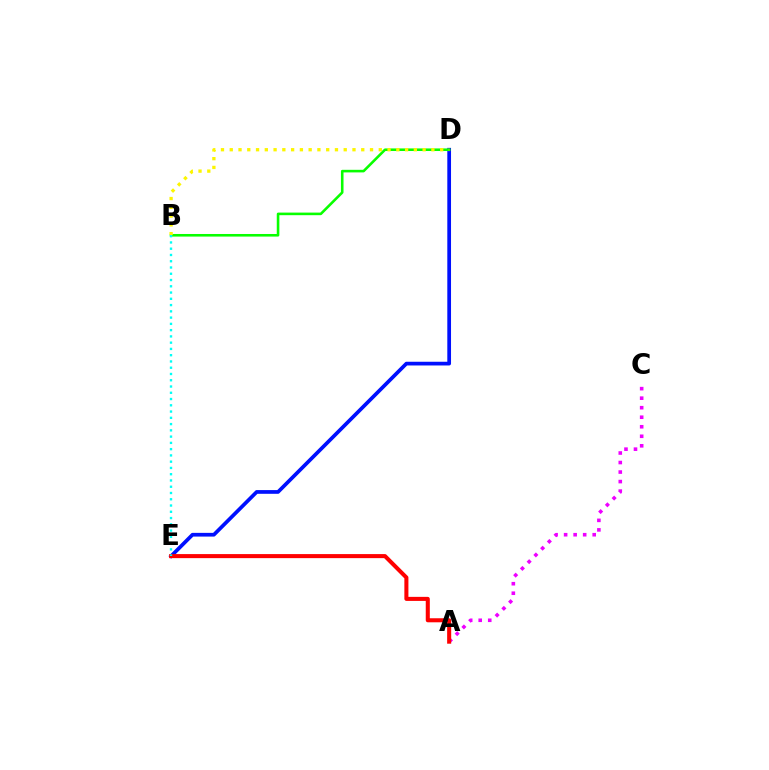{('A', 'C'): [{'color': '#ee00ff', 'line_style': 'dotted', 'thickness': 2.59}], ('D', 'E'): [{'color': '#0010ff', 'line_style': 'solid', 'thickness': 2.68}], ('A', 'E'): [{'color': '#ff0000', 'line_style': 'solid', 'thickness': 2.91}], ('B', 'D'): [{'color': '#08ff00', 'line_style': 'solid', 'thickness': 1.86}, {'color': '#fcf500', 'line_style': 'dotted', 'thickness': 2.38}], ('B', 'E'): [{'color': '#00fff6', 'line_style': 'dotted', 'thickness': 1.7}]}